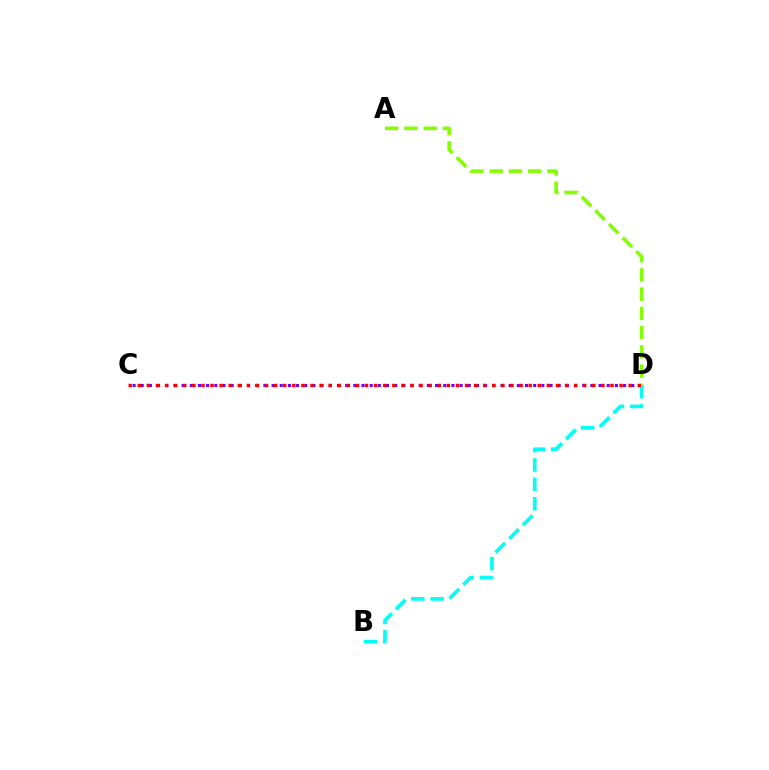{('C', 'D'): [{'color': '#7200ff', 'line_style': 'dotted', 'thickness': 2.22}, {'color': '#ff0000', 'line_style': 'dotted', 'thickness': 2.47}], ('A', 'D'): [{'color': '#84ff00', 'line_style': 'dashed', 'thickness': 2.61}], ('B', 'D'): [{'color': '#00fff6', 'line_style': 'dashed', 'thickness': 2.63}]}